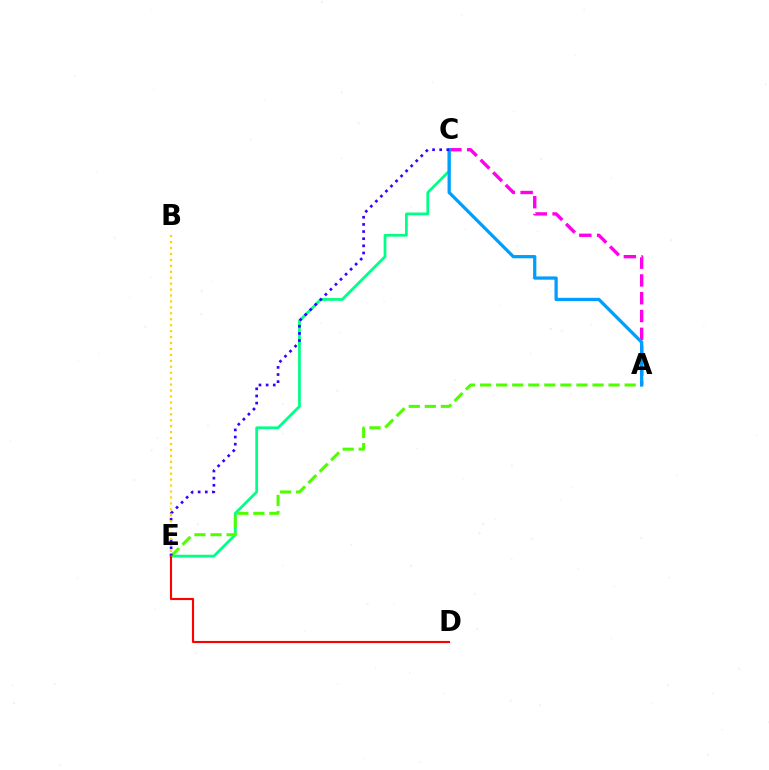{('C', 'E'): [{'color': '#00ff86', 'line_style': 'solid', 'thickness': 1.98}, {'color': '#3700ff', 'line_style': 'dotted', 'thickness': 1.94}], ('D', 'E'): [{'color': '#ff0000', 'line_style': 'solid', 'thickness': 1.53}], ('A', 'E'): [{'color': '#4fff00', 'line_style': 'dashed', 'thickness': 2.18}], ('A', 'C'): [{'color': '#ff00ed', 'line_style': 'dashed', 'thickness': 2.42}, {'color': '#009eff', 'line_style': 'solid', 'thickness': 2.34}], ('B', 'E'): [{'color': '#ffd500', 'line_style': 'dotted', 'thickness': 1.61}]}